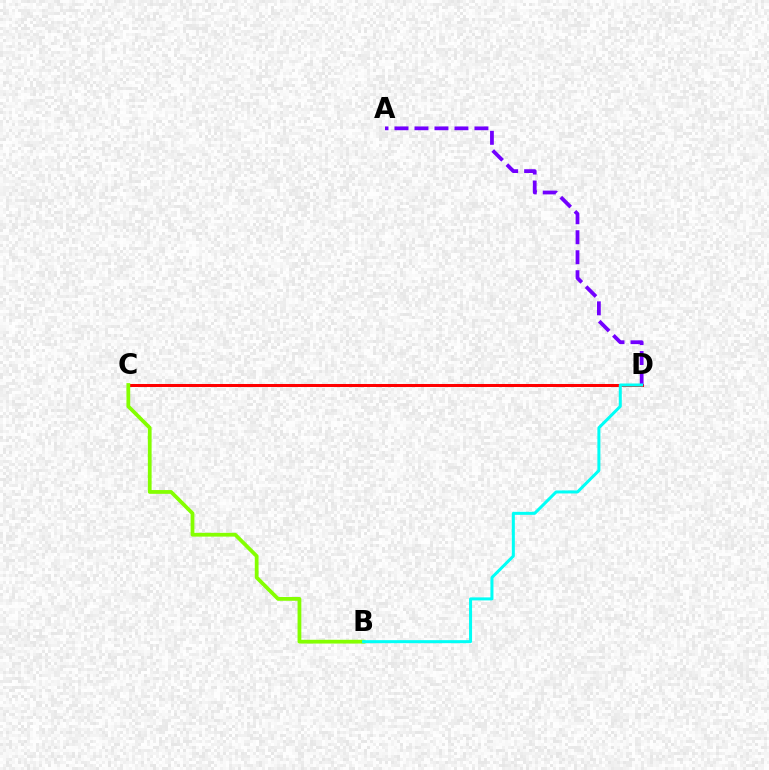{('C', 'D'): [{'color': '#ff0000', 'line_style': 'solid', 'thickness': 2.17}], ('A', 'D'): [{'color': '#7200ff', 'line_style': 'dashed', 'thickness': 2.72}], ('B', 'C'): [{'color': '#84ff00', 'line_style': 'solid', 'thickness': 2.71}], ('B', 'D'): [{'color': '#00fff6', 'line_style': 'solid', 'thickness': 2.17}]}